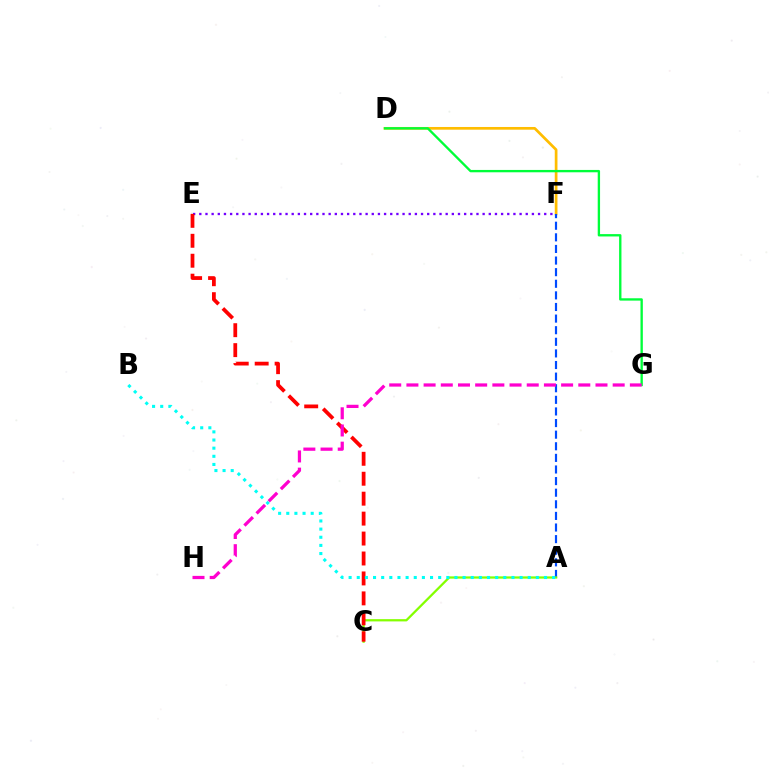{('D', 'F'): [{'color': '#ffbd00', 'line_style': 'solid', 'thickness': 1.95}], ('A', 'F'): [{'color': '#004bff', 'line_style': 'dashed', 'thickness': 1.58}], ('E', 'F'): [{'color': '#7200ff', 'line_style': 'dotted', 'thickness': 1.67}], ('D', 'G'): [{'color': '#00ff39', 'line_style': 'solid', 'thickness': 1.69}], ('A', 'C'): [{'color': '#84ff00', 'line_style': 'solid', 'thickness': 1.62}], ('C', 'E'): [{'color': '#ff0000', 'line_style': 'dashed', 'thickness': 2.71}], ('A', 'B'): [{'color': '#00fff6', 'line_style': 'dotted', 'thickness': 2.21}], ('G', 'H'): [{'color': '#ff00cf', 'line_style': 'dashed', 'thickness': 2.34}]}